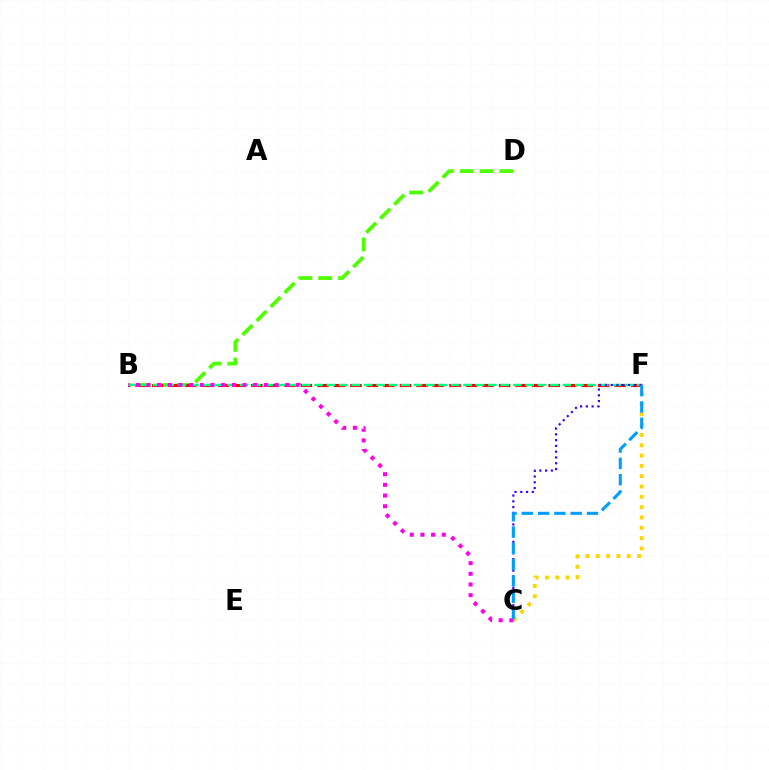{('B', 'D'): [{'color': '#4fff00', 'line_style': 'dashed', 'thickness': 2.7}], ('B', 'F'): [{'color': '#ff0000', 'line_style': 'dashed', 'thickness': 2.24}, {'color': '#00ff86', 'line_style': 'dashed', 'thickness': 1.69}], ('C', 'F'): [{'color': '#ffd500', 'line_style': 'dotted', 'thickness': 2.8}, {'color': '#3700ff', 'line_style': 'dotted', 'thickness': 1.57}, {'color': '#009eff', 'line_style': 'dashed', 'thickness': 2.22}], ('B', 'C'): [{'color': '#ff00ed', 'line_style': 'dotted', 'thickness': 2.9}]}